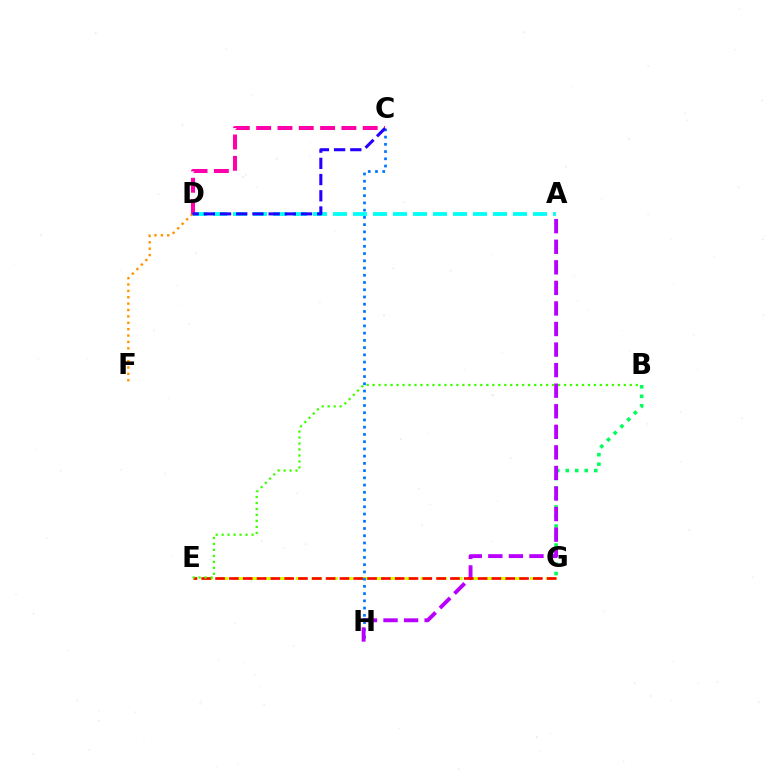{('E', 'G'): [{'color': '#d1ff00', 'line_style': 'dashed', 'thickness': 2.12}, {'color': '#ff0000', 'line_style': 'dashed', 'thickness': 1.88}], ('A', 'D'): [{'color': '#00fff6', 'line_style': 'dashed', 'thickness': 2.72}], ('B', 'G'): [{'color': '#00ff5c', 'line_style': 'dotted', 'thickness': 2.58}], ('C', 'H'): [{'color': '#0074ff', 'line_style': 'dotted', 'thickness': 1.97}], ('A', 'H'): [{'color': '#b900ff', 'line_style': 'dashed', 'thickness': 2.79}], ('D', 'F'): [{'color': '#ff9400', 'line_style': 'dotted', 'thickness': 1.73}], ('C', 'D'): [{'color': '#ff00ac', 'line_style': 'dashed', 'thickness': 2.9}, {'color': '#2500ff', 'line_style': 'dashed', 'thickness': 2.2}], ('B', 'E'): [{'color': '#3dff00', 'line_style': 'dotted', 'thickness': 1.63}]}